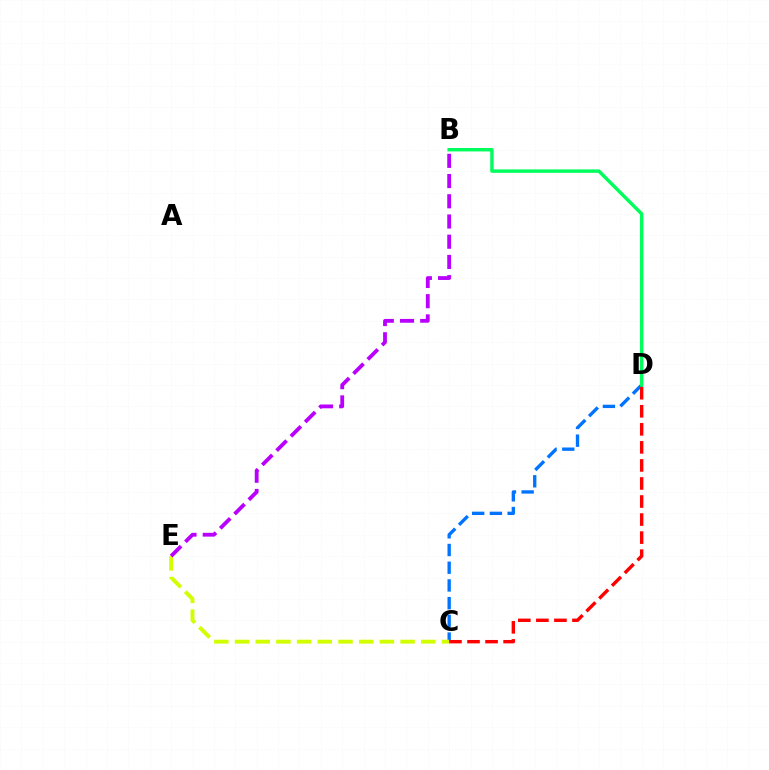{('C', 'D'): [{'color': '#0074ff', 'line_style': 'dashed', 'thickness': 2.41}, {'color': '#ff0000', 'line_style': 'dashed', 'thickness': 2.45}], ('C', 'E'): [{'color': '#d1ff00', 'line_style': 'dashed', 'thickness': 2.81}], ('B', 'E'): [{'color': '#b900ff', 'line_style': 'dashed', 'thickness': 2.75}], ('B', 'D'): [{'color': '#00ff5c', 'line_style': 'solid', 'thickness': 2.48}]}